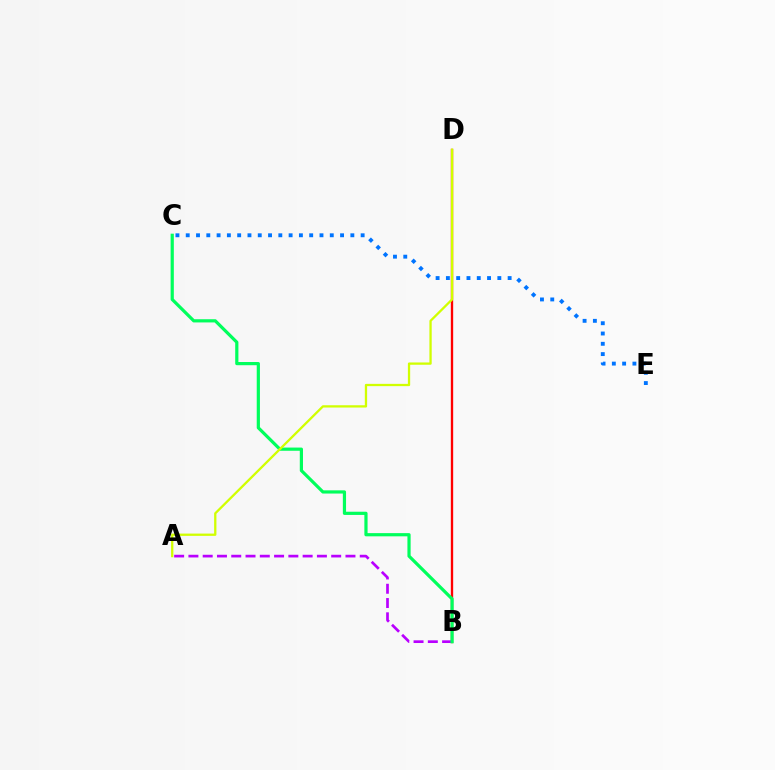{('C', 'E'): [{'color': '#0074ff', 'line_style': 'dotted', 'thickness': 2.8}], ('B', 'D'): [{'color': '#ff0000', 'line_style': 'solid', 'thickness': 1.69}], ('A', 'B'): [{'color': '#b900ff', 'line_style': 'dashed', 'thickness': 1.94}], ('B', 'C'): [{'color': '#00ff5c', 'line_style': 'solid', 'thickness': 2.31}], ('A', 'D'): [{'color': '#d1ff00', 'line_style': 'solid', 'thickness': 1.65}]}